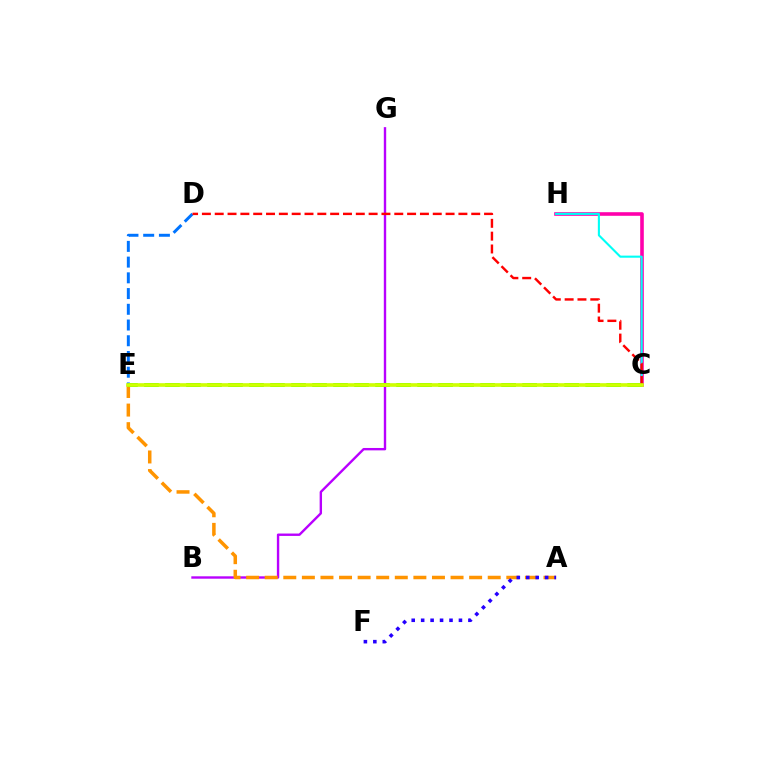{('B', 'G'): [{'color': '#b900ff', 'line_style': 'solid', 'thickness': 1.72}], ('A', 'E'): [{'color': '#ff9400', 'line_style': 'dashed', 'thickness': 2.52}], ('C', 'H'): [{'color': '#ff00ac', 'line_style': 'solid', 'thickness': 2.6}, {'color': '#00fff6', 'line_style': 'solid', 'thickness': 1.51}], ('A', 'F'): [{'color': '#2500ff', 'line_style': 'dotted', 'thickness': 2.57}], ('C', 'E'): [{'color': '#00ff5c', 'line_style': 'solid', 'thickness': 1.67}, {'color': '#3dff00', 'line_style': 'dashed', 'thickness': 2.85}, {'color': '#d1ff00', 'line_style': 'solid', 'thickness': 2.57}], ('D', 'E'): [{'color': '#0074ff', 'line_style': 'dashed', 'thickness': 2.14}], ('C', 'D'): [{'color': '#ff0000', 'line_style': 'dashed', 'thickness': 1.74}]}